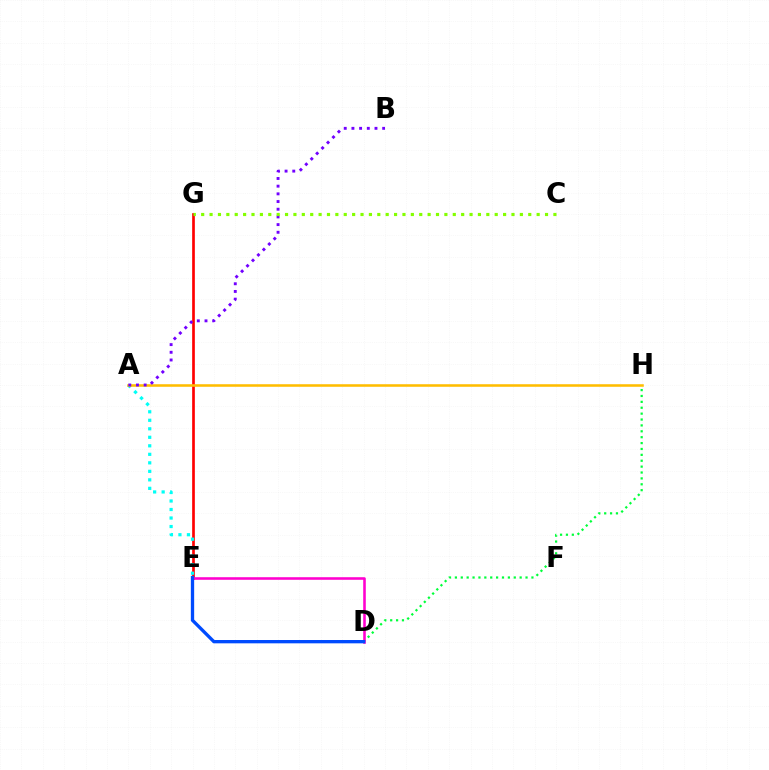{('D', 'H'): [{'color': '#00ff39', 'line_style': 'dotted', 'thickness': 1.6}], ('E', 'G'): [{'color': '#ff0000', 'line_style': 'solid', 'thickness': 1.93}], ('A', 'E'): [{'color': '#00fff6', 'line_style': 'dotted', 'thickness': 2.31}], ('D', 'E'): [{'color': '#ff00cf', 'line_style': 'solid', 'thickness': 1.85}, {'color': '#004bff', 'line_style': 'solid', 'thickness': 2.39}], ('A', 'H'): [{'color': '#ffbd00', 'line_style': 'solid', 'thickness': 1.84}], ('A', 'B'): [{'color': '#7200ff', 'line_style': 'dotted', 'thickness': 2.09}], ('C', 'G'): [{'color': '#84ff00', 'line_style': 'dotted', 'thickness': 2.28}]}